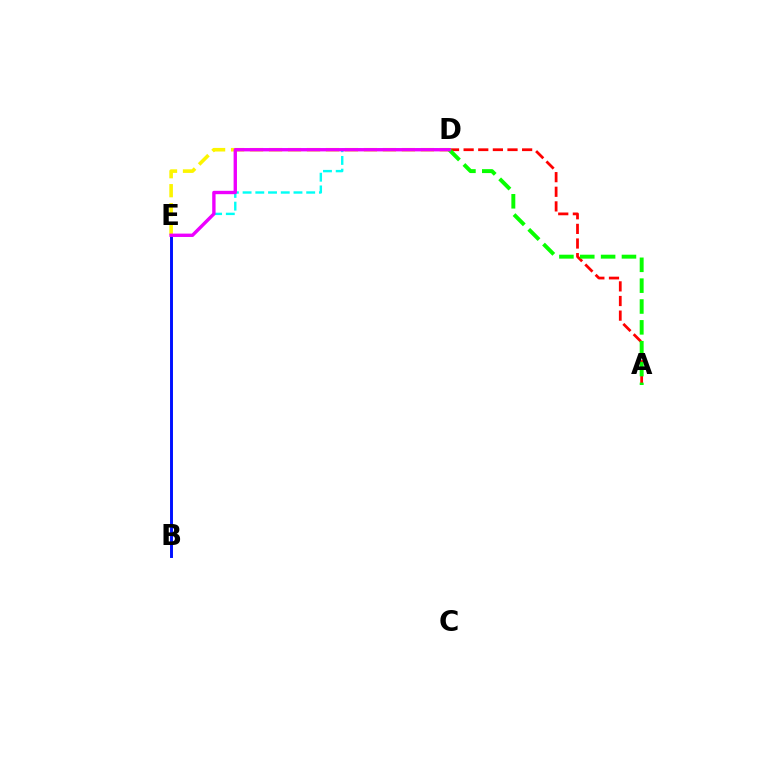{('D', 'E'): [{'color': '#fcf500', 'line_style': 'dashed', 'thickness': 2.58}, {'color': '#00fff6', 'line_style': 'dashed', 'thickness': 1.73}, {'color': '#ee00ff', 'line_style': 'solid', 'thickness': 2.42}], ('A', 'D'): [{'color': '#ff0000', 'line_style': 'dashed', 'thickness': 1.99}, {'color': '#08ff00', 'line_style': 'dashed', 'thickness': 2.83}], ('B', 'E'): [{'color': '#0010ff', 'line_style': 'solid', 'thickness': 2.12}]}